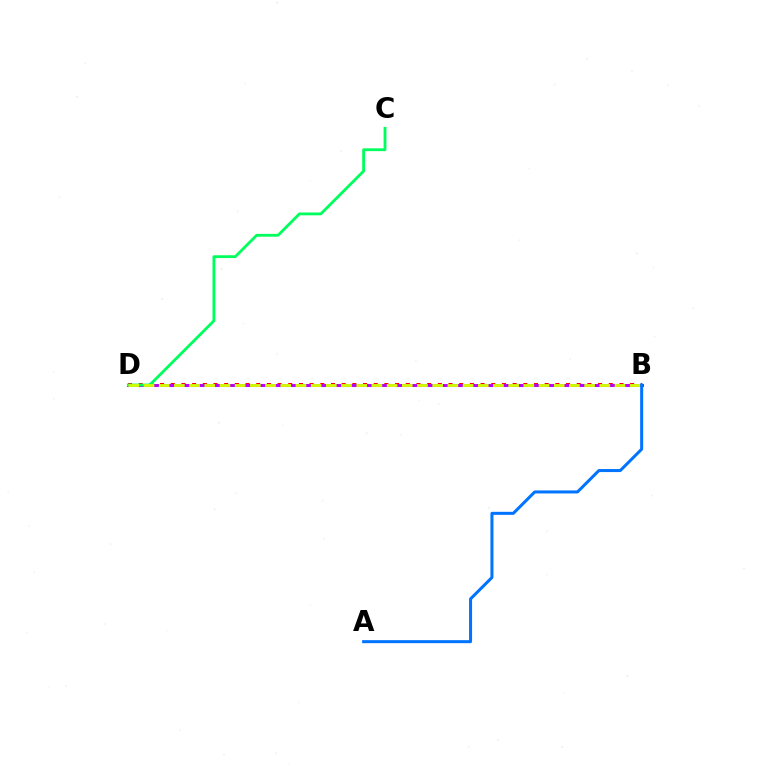{('B', 'D'): [{'color': '#ff0000', 'line_style': 'dotted', 'thickness': 2.9}, {'color': '#b900ff', 'line_style': 'solid', 'thickness': 2.14}, {'color': '#d1ff00', 'line_style': 'dashed', 'thickness': 2.06}], ('C', 'D'): [{'color': '#00ff5c', 'line_style': 'solid', 'thickness': 2.03}], ('A', 'B'): [{'color': '#0074ff', 'line_style': 'solid', 'thickness': 2.17}]}